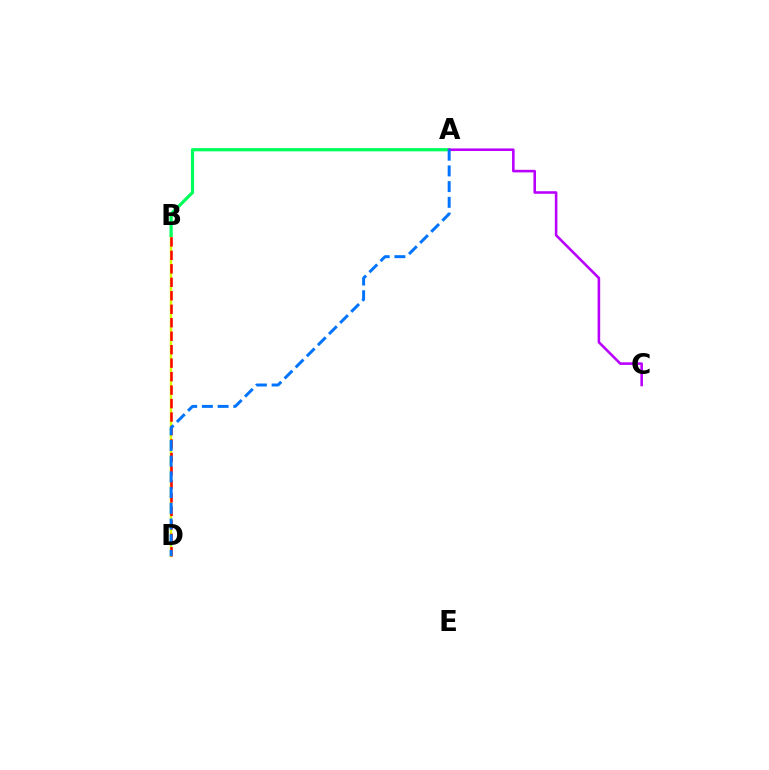{('B', 'D'): [{'color': '#d1ff00', 'line_style': 'solid', 'thickness': 1.75}, {'color': '#ff0000', 'line_style': 'dashed', 'thickness': 1.83}], ('A', 'B'): [{'color': '#00ff5c', 'line_style': 'solid', 'thickness': 2.32}], ('A', 'C'): [{'color': '#b900ff', 'line_style': 'solid', 'thickness': 1.86}], ('A', 'D'): [{'color': '#0074ff', 'line_style': 'dashed', 'thickness': 2.13}]}